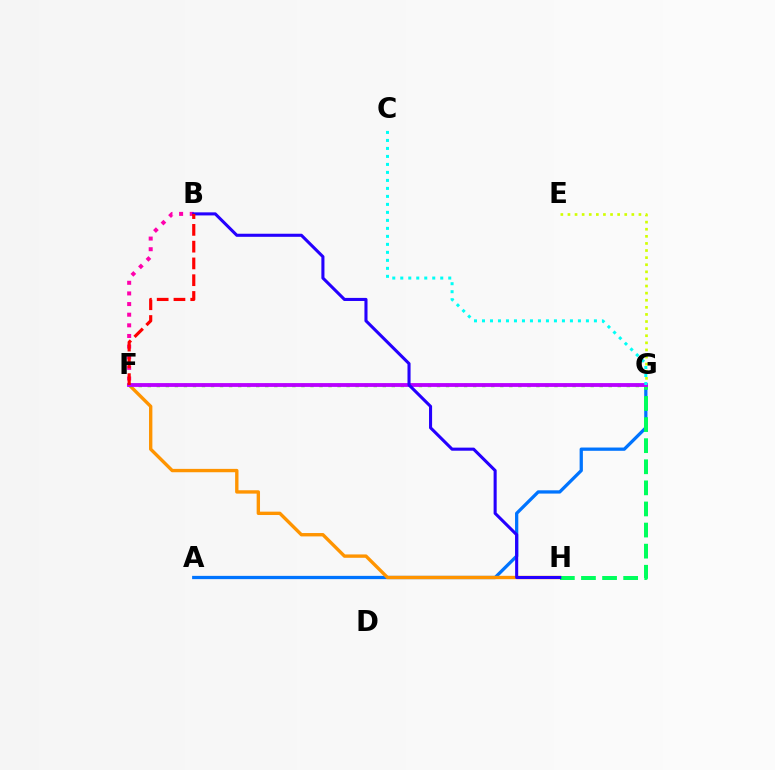{('B', 'F'): [{'color': '#ff00ac', 'line_style': 'dotted', 'thickness': 2.89}, {'color': '#ff0000', 'line_style': 'dashed', 'thickness': 2.28}], ('A', 'G'): [{'color': '#0074ff', 'line_style': 'solid', 'thickness': 2.35}], ('F', 'H'): [{'color': '#ff9400', 'line_style': 'solid', 'thickness': 2.42}], ('E', 'G'): [{'color': '#d1ff00', 'line_style': 'dotted', 'thickness': 1.93}], ('G', 'H'): [{'color': '#00ff5c', 'line_style': 'dashed', 'thickness': 2.87}], ('F', 'G'): [{'color': '#3dff00', 'line_style': 'dotted', 'thickness': 2.46}, {'color': '#b900ff', 'line_style': 'solid', 'thickness': 2.75}], ('B', 'H'): [{'color': '#2500ff', 'line_style': 'solid', 'thickness': 2.21}], ('C', 'G'): [{'color': '#00fff6', 'line_style': 'dotted', 'thickness': 2.17}]}